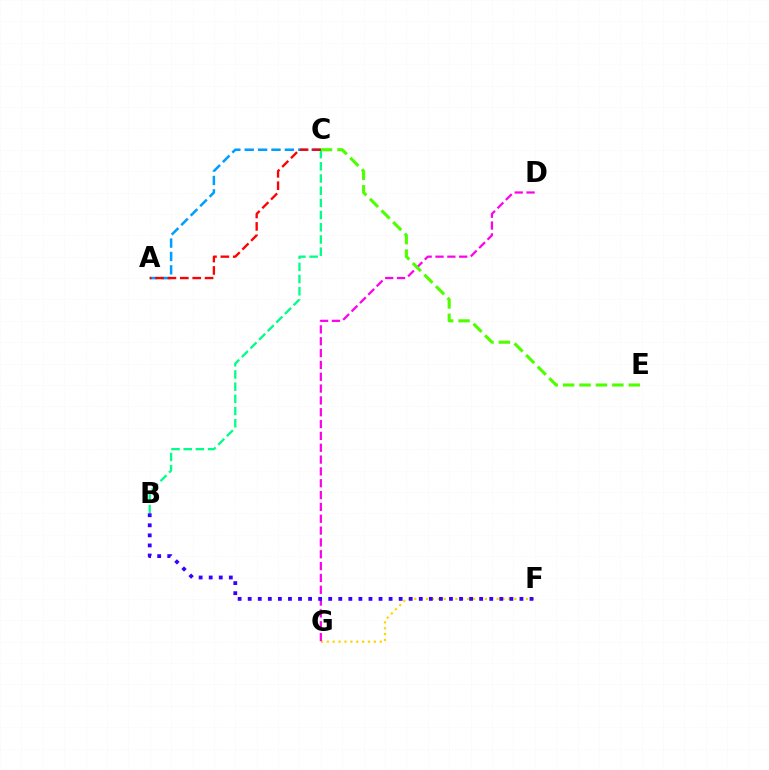{('A', 'C'): [{'color': '#009eff', 'line_style': 'dashed', 'thickness': 1.82}, {'color': '#ff0000', 'line_style': 'dashed', 'thickness': 1.68}], ('B', 'C'): [{'color': '#00ff86', 'line_style': 'dashed', 'thickness': 1.66}], ('F', 'G'): [{'color': '#ffd500', 'line_style': 'dotted', 'thickness': 1.6}], ('D', 'G'): [{'color': '#ff00ed', 'line_style': 'dashed', 'thickness': 1.61}], ('C', 'E'): [{'color': '#4fff00', 'line_style': 'dashed', 'thickness': 2.23}], ('B', 'F'): [{'color': '#3700ff', 'line_style': 'dotted', 'thickness': 2.73}]}